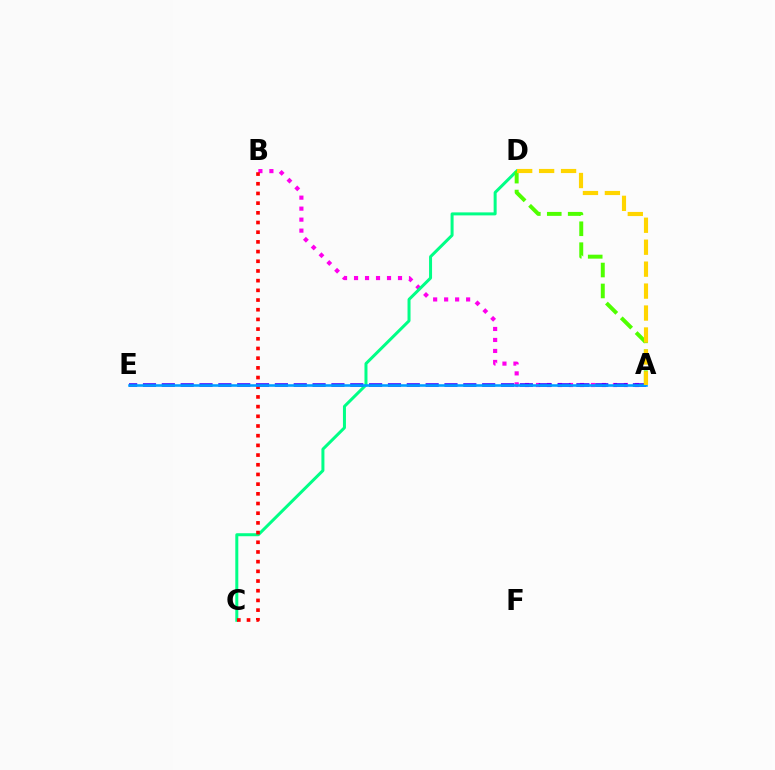{('A', 'B'): [{'color': '#ff00ed', 'line_style': 'dotted', 'thickness': 2.99}], ('C', 'D'): [{'color': '#00ff86', 'line_style': 'solid', 'thickness': 2.16}], ('B', 'C'): [{'color': '#ff0000', 'line_style': 'dotted', 'thickness': 2.63}], ('A', 'E'): [{'color': '#3700ff', 'line_style': 'dashed', 'thickness': 2.56}, {'color': '#009eff', 'line_style': 'solid', 'thickness': 1.85}], ('A', 'D'): [{'color': '#4fff00', 'line_style': 'dashed', 'thickness': 2.84}, {'color': '#ffd500', 'line_style': 'dashed', 'thickness': 2.98}]}